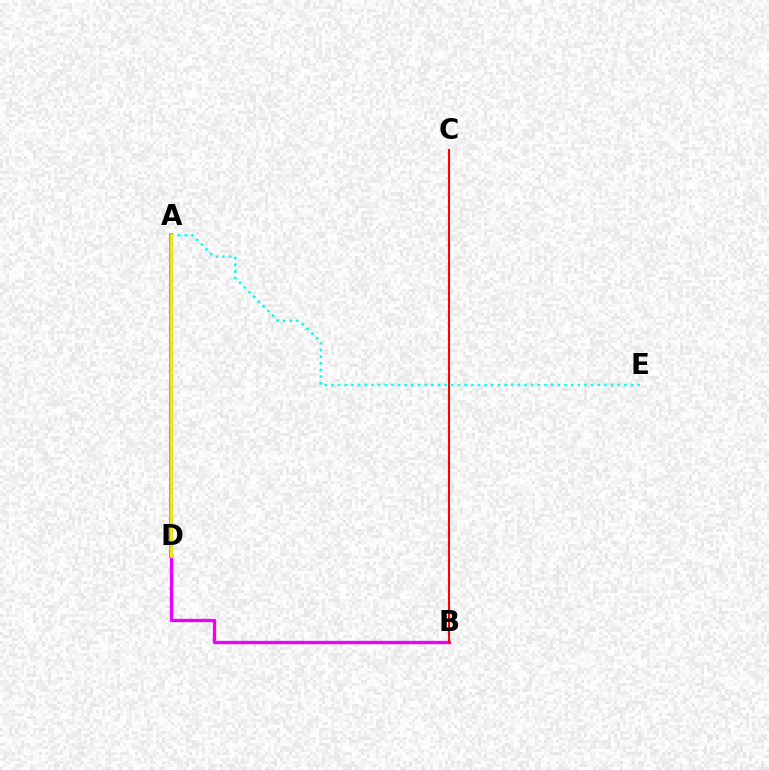{('A', 'D'): [{'color': '#08ff00', 'line_style': 'solid', 'thickness': 2.7}, {'color': '#0010ff', 'line_style': 'solid', 'thickness': 2.18}, {'color': '#fcf500', 'line_style': 'solid', 'thickness': 2.01}], ('A', 'E'): [{'color': '#00fff6', 'line_style': 'dotted', 'thickness': 1.81}], ('B', 'D'): [{'color': '#ee00ff', 'line_style': 'solid', 'thickness': 2.39}], ('B', 'C'): [{'color': '#ff0000', 'line_style': 'solid', 'thickness': 1.51}]}